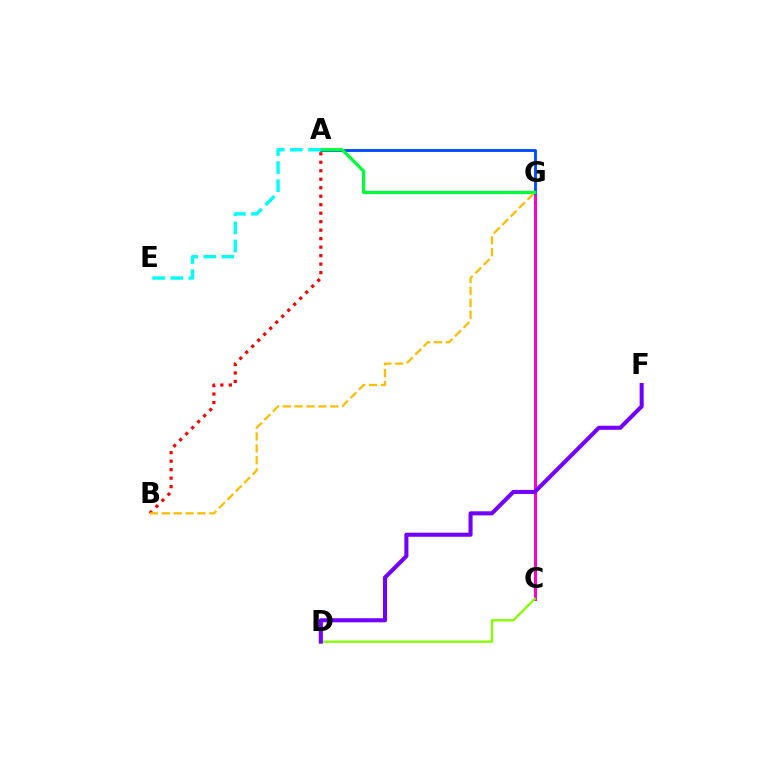{('C', 'G'): [{'color': '#ff00cf', 'line_style': 'solid', 'thickness': 2.15}], ('C', 'D'): [{'color': '#84ff00', 'line_style': 'solid', 'thickness': 1.64}], ('D', 'F'): [{'color': '#7200ff', 'line_style': 'solid', 'thickness': 2.93}], ('A', 'B'): [{'color': '#ff0000', 'line_style': 'dotted', 'thickness': 2.31}], ('A', 'G'): [{'color': '#004bff', 'line_style': 'solid', 'thickness': 2.05}, {'color': '#00ff39', 'line_style': 'solid', 'thickness': 2.35}], ('B', 'G'): [{'color': '#ffbd00', 'line_style': 'dashed', 'thickness': 1.62}], ('A', 'E'): [{'color': '#00fff6', 'line_style': 'dashed', 'thickness': 2.46}]}